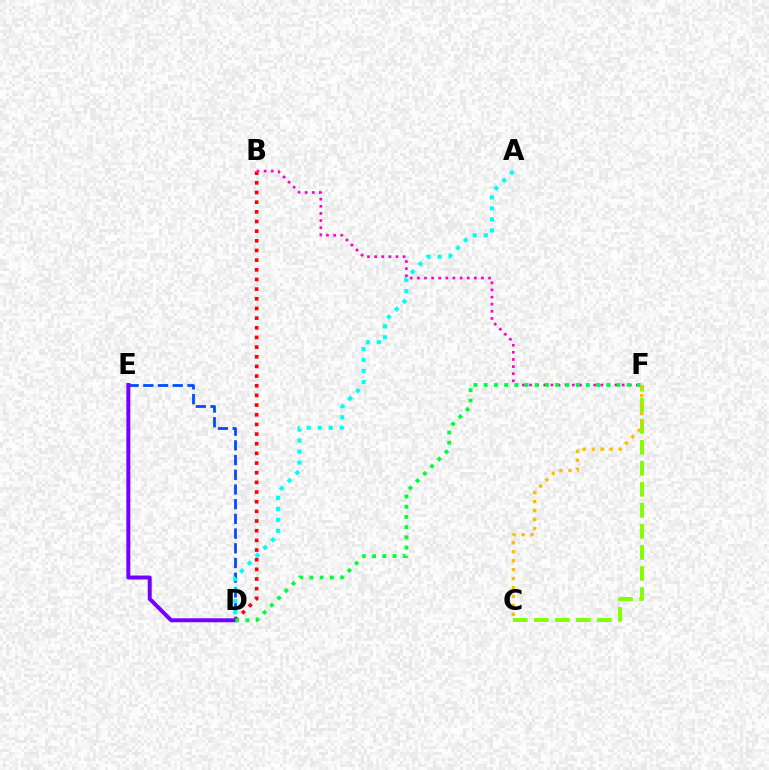{('D', 'E'): [{'color': '#004bff', 'line_style': 'dashed', 'thickness': 2.0}, {'color': '#7200ff', 'line_style': 'solid', 'thickness': 2.85}], ('C', 'F'): [{'color': '#84ff00', 'line_style': 'dashed', 'thickness': 2.86}, {'color': '#ffbd00', 'line_style': 'dotted', 'thickness': 2.43}], ('B', 'D'): [{'color': '#ff0000', 'line_style': 'dotted', 'thickness': 2.63}], ('A', 'D'): [{'color': '#00fff6', 'line_style': 'dotted', 'thickness': 2.99}], ('B', 'F'): [{'color': '#ff00cf', 'line_style': 'dotted', 'thickness': 1.94}], ('D', 'F'): [{'color': '#00ff39', 'line_style': 'dotted', 'thickness': 2.78}]}